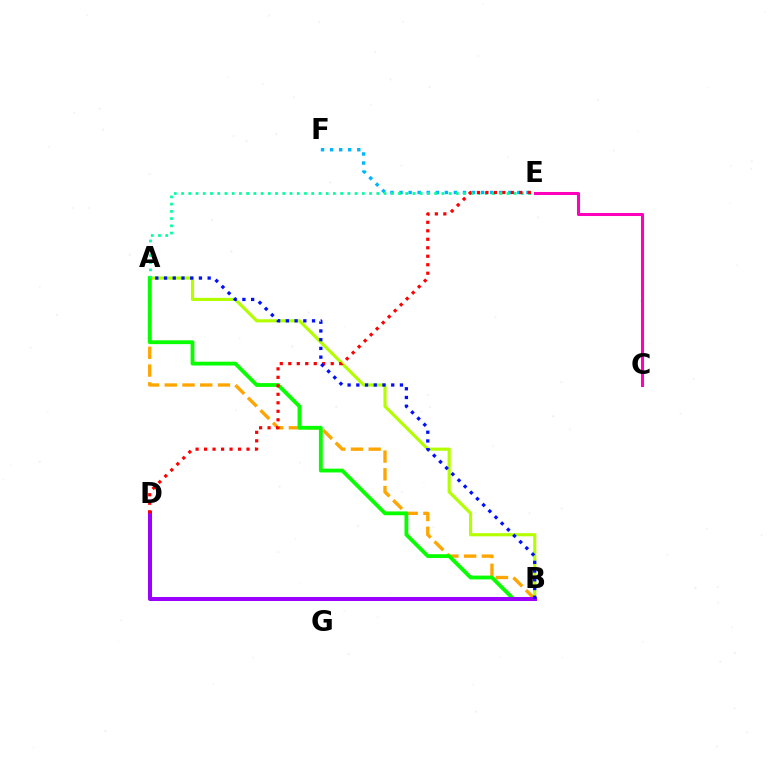{('E', 'F'): [{'color': '#00b5ff', 'line_style': 'dotted', 'thickness': 2.46}], ('A', 'B'): [{'color': '#b3ff00', 'line_style': 'solid', 'thickness': 2.27}, {'color': '#ffa500', 'line_style': 'dashed', 'thickness': 2.41}, {'color': '#08ff00', 'line_style': 'solid', 'thickness': 2.75}, {'color': '#0010ff', 'line_style': 'dotted', 'thickness': 2.37}], ('B', 'D'): [{'color': '#9b00ff', 'line_style': 'solid', 'thickness': 2.88}], ('A', 'E'): [{'color': '#00ff9d', 'line_style': 'dotted', 'thickness': 1.96}], ('D', 'E'): [{'color': '#ff0000', 'line_style': 'dotted', 'thickness': 2.31}], ('C', 'E'): [{'color': '#ff00bd', 'line_style': 'solid', 'thickness': 2.2}]}